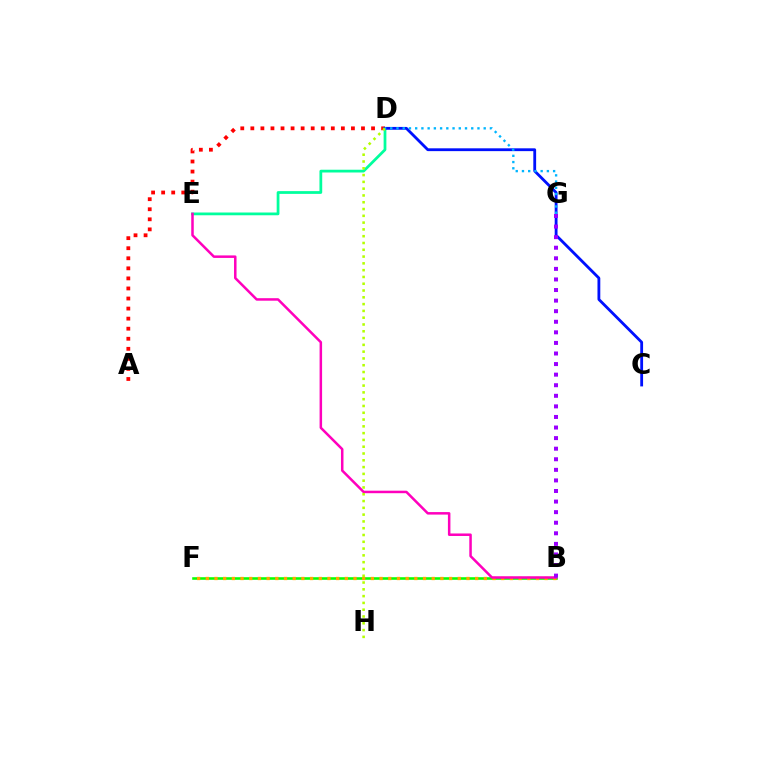{('B', 'F'): [{'color': '#08ff00', 'line_style': 'solid', 'thickness': 1.86}, {'color': '#ffa500', 'line_style': 'dotted', 'thickness': 2.36}], ('A', 'D'): [{'color': '#ff0000', 'line_style': 'dotted', 'thickness': 2.73}], ('D', 'E'): [{'color': '#00ff9d', 'line_style': 'solid', 'thickness': 1.99}], ('B', 'E'): [{'color': '#ff00bd', 'line_style': 'solid', 'thickness': 1.81}], ('C', 'D'): [{'color': '#0010ff', 'line_style': 'solid', 'thickness': 2.03}], ('D', 'H'): [{'color': '#b3ff00', 'line_style': 'dotted', 'thickness': 1.85}], ('B', 'G'): [{'color': '#9b00ff', 'line_style': 'dotted', 'thickness': 2.87}], ('D', 'G'): [{'color': '#00b5ff', 'line_style': 'dotted', 'thickness': 1.69}]}